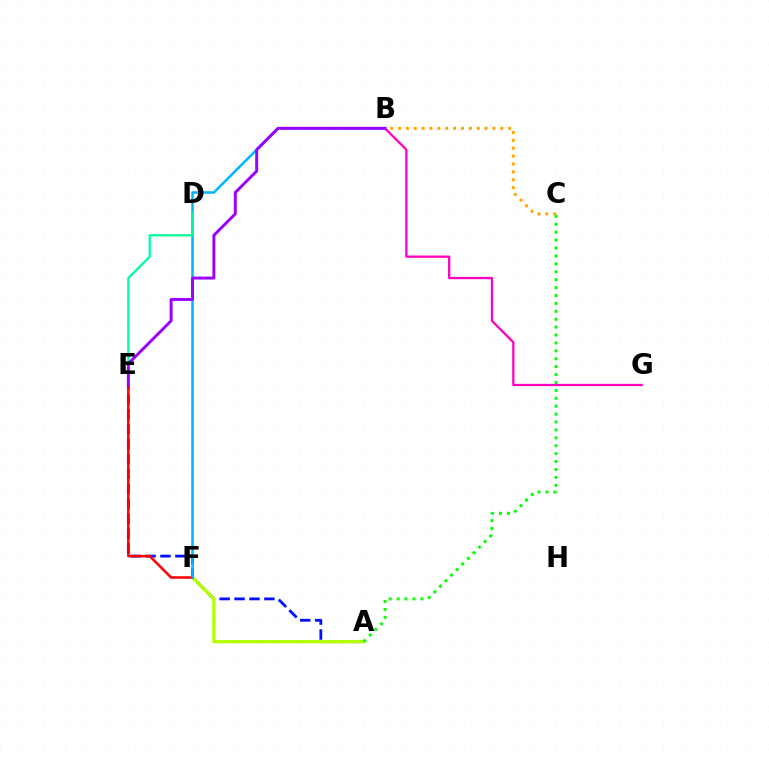{('A', 'E'): [{'color': '#0010ff', 'line_style': 'dashed', 'thickness': 2.03}], ('A', 'F'): [{'color': '#b3ff00', 'line_style': 'solid', 'thickness': 2.39}], ('B', 'C'): [{'color': '#ffa500', 'line_style': 'dotted', 'thickness': 2.14}], ('E', 'F'): [{'color': '#ff0000', 'line_style': 'solid', 'thickness': 1.82}], ('B', 'F'): [{'color': '#00b5ff', 'line_style': 'solid', 'thickness': 1.81}], ('D', 'E'): [{'color': '#00ff9d', 'line_style': 'solid', 'thickness': 1.66}], ('A', 'C'): [{'color': '#08ff00', 'line_style': 'dotted', 'thickness': 2.15}], ('B', 'G'): [{'color': '#ff00bd', 'line_style': 'solid', 'thickness': 1.64}], ('B', 'E'): [{'color': '#9b00ff', 'line_style': 'solid', 'thickness': 2.13}]}